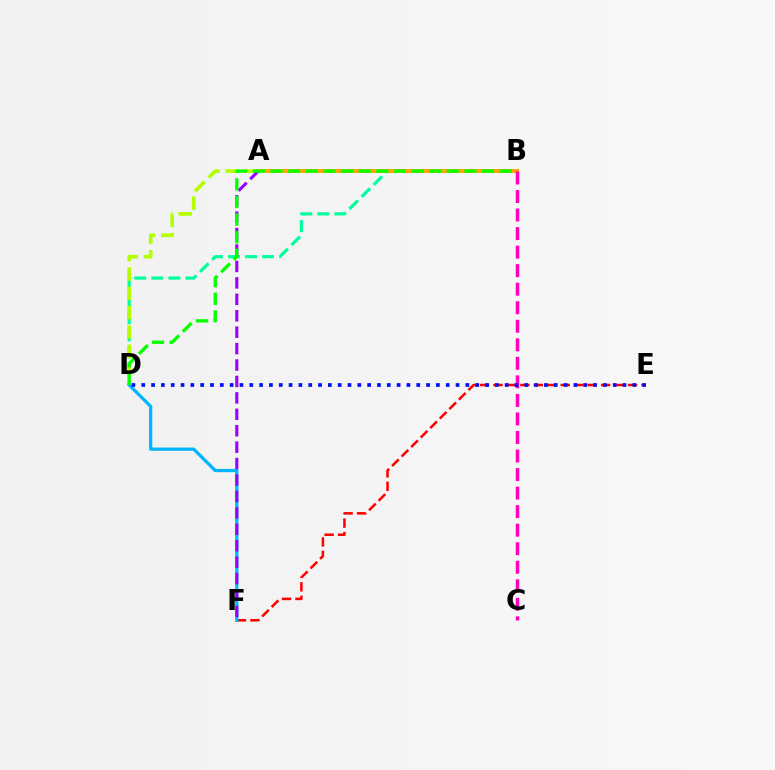{('E', 'F'): [{'color': '#ff0000', 'line_style': 'dashed', 'thickness': 1.83}], ('B', 'D'): [{'color': '#00ff9d', 'line_style': 'dashed', 'thickness': 2.32}, {'color': '#08ff00', 'line_style': 'dashed', 'thickness': 2.39}], ('A', 'D'): [{'color': '#b3ff00', 'line_style': 'dashed', 'thickness': 2.63}], ('A', 'B'): [{'color': '#ffa500', 'line_style': 'solid', 'thickness': 2.87}], ('D', 'F'): [{'color': '#00b5ff', 'line_style': 'solid', 'thickness': 2.32}], ('B', 'C'): [{'color': '#ff00bd', 'line_style': 'dashed', 'thickness': 2.52}], ('A', 'F'): [{'color': '#9b00ff', 'line_style': 'dashed', 'thickness': 2.23}], ('D', 'E'): [{'color': '#0010ff', 'line_style': 'dotted', 'thickness': 2.67}]}